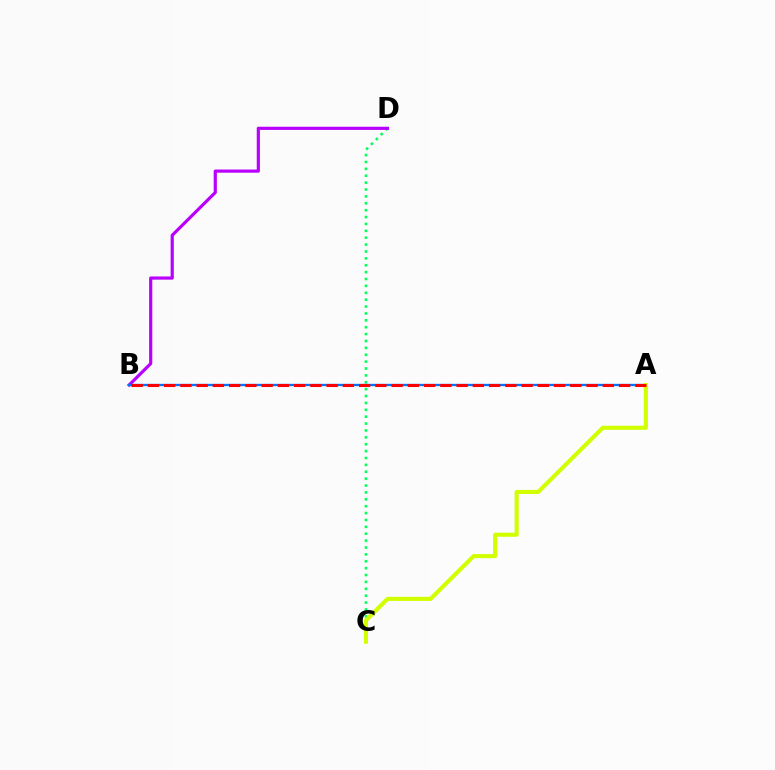{('C', 'D'): [{'color': '#00ff5c', 'line_style': 'dotted', 'thickness': 1.87}], ('B', 'D'): [{'color': '#b900ff', 'line_style': 'solid', 'thickness': 2.29}], ('A', 'B'): [{'color': '#0074ff', 'line_style': 'solid', 'thickness': 1.67}, {'color': '#ff0000', 'line_style': 'dashed', 'thickness': 2.21}], ('A', 'C'): [{'color': '#d1ff00', 'line_style': 'solid', 'thickness': 2.95}]}